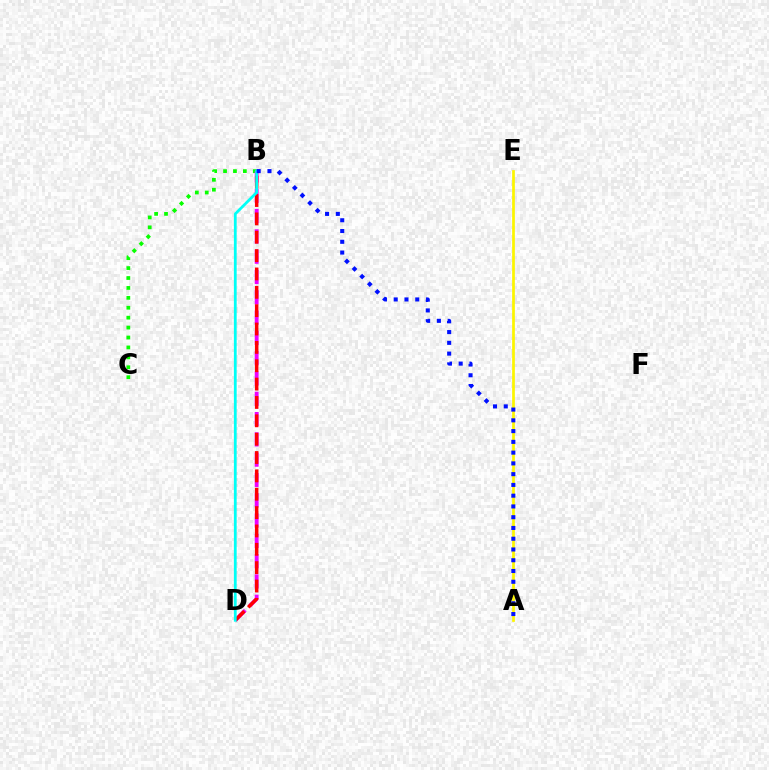{('B', 'C'): [{'color': '#08ff00', 'line_style': 'dotted', 'thickness': 2.69}], ('A', 'E'): [{'color': '#fcf500', 'line_style': 'solid', 'thickness': 1.96}], ('B', 'D'): [{'color': '#ee00ff', 'line_style': 'dashed', 'thickness': 2.76}, {'color': '#ff0000', 'line_style': 'dashed', 'thickness': 2.49}, {'color': '#00fff6', 'line_style': 'solid', 'thickness': 2.0}], ('A', 'B'): [{'color': '#0010ff', 'line_style': 'dotted', 'thickness': 2.92}]}